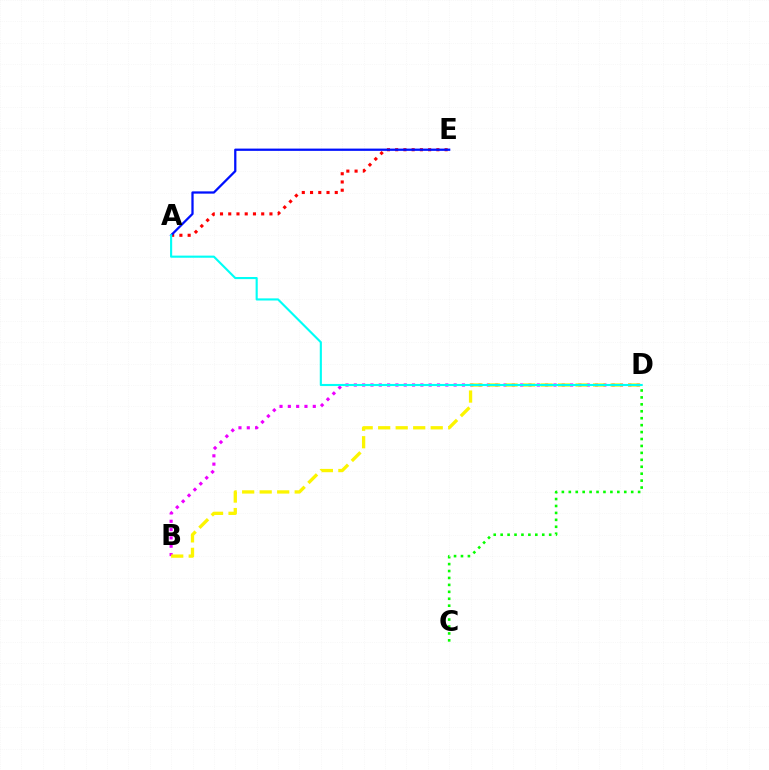{('A', 'E'): [{'color': '#ff0000', 'line_style': 'dotted', 'thickness': 2.24}, {'color': '#0010ff', 'line_style': 'solid', 'thickness': 1.63}], ('B', 'D'): [{'color': '#ee00ff', 'line_style': 'dotted', 'thickness': 2.26}, {'color': '#fcf500', 'line_style': 'dashed', 'thickness': 2.38}], ('C', 'D'): [{'color': '#08ff00', 'line_style': 'dotted', 'thickness': 1.88}], ('A', 'D'): [{'color': '#00fff6', 'line_style': 'solid', 'thickness': 1.53}]}